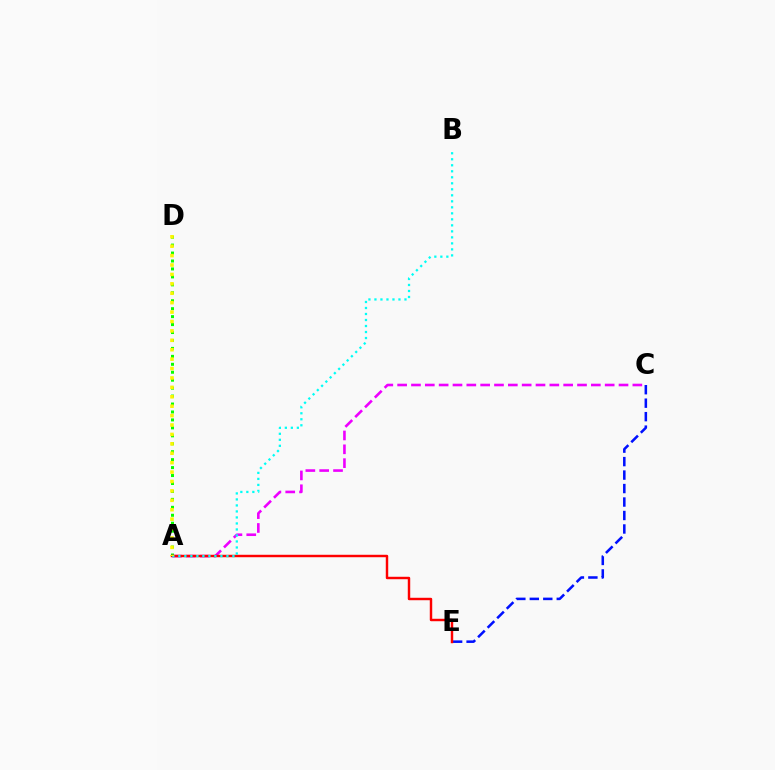{('A', 'D'): [{'color': '#08ff00', 'line_style': 'dotted', 'thickness': 2.16}, {'color': '#fcf500', 'line_style': 'dotted', 'thickness': 2.56}], ('C', 'E'): [{'color': '#0010ff', 'line_style': 'dashed', 'thickness': 1.83}], ('A', 'C'): [{'color': '#ee00ff', 'line_style': 'dashed', 'thickness': 1.88}], ('A', 'E'): [{'color': '#ff0000', 'line_style': 'solid', 'thickness': 1.76}], ('A', 'B'): [{'color': '#00fff6', 'line_style': 'dotted', 'thickness': 1.63}]}